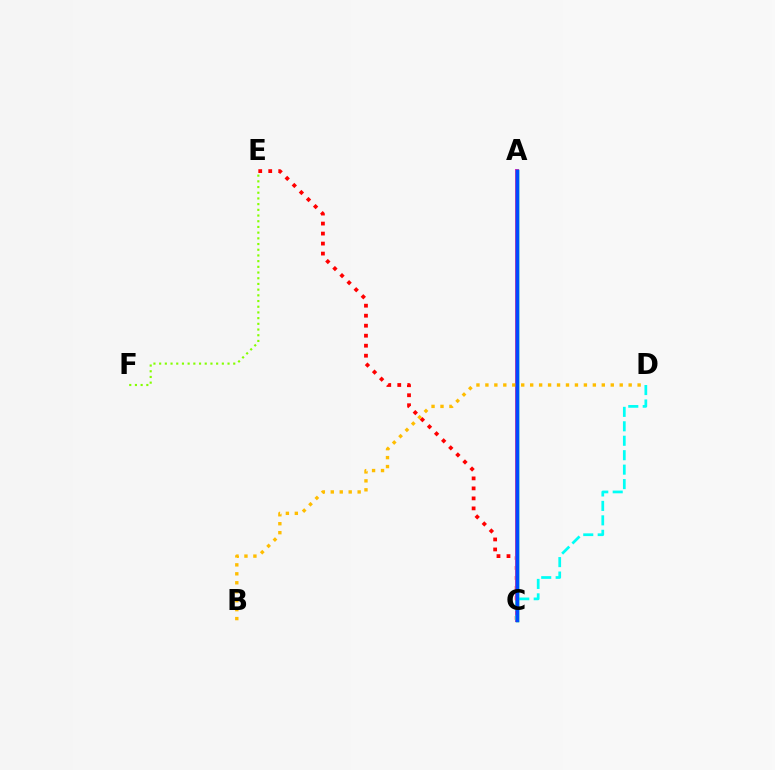{('C', 'E'): [{'color': '#ff0000', 'line_style': 'dotted', 'thickness': 2.72}], ('A', 'C'): [{'color': '#ff00cf', 'line_style': 'solid', 'thickness': 2.86}, {'color': '#7200ff', 'line_style': 'dashed', 'thickness': 1.99}, {'color': '#00ff39', 'line_style': 'solid', 'thickness': 2.5}, {'color': '#004bff', 'line_style': 'solid', 'thickness': 2.51}], ('C', 'D'): [{'color': '#00fff6', 'line_style': 'dashed', 'thickness': 1.96}], ('B', 'D'): [{'color': '#ffbd00', 'line_style': 'dotted', 'thickness': 2.43}], ('E', 'F'): [{'color': '#84ff00', 'line_style': 'dotted', 'thickness': 1.55}]}